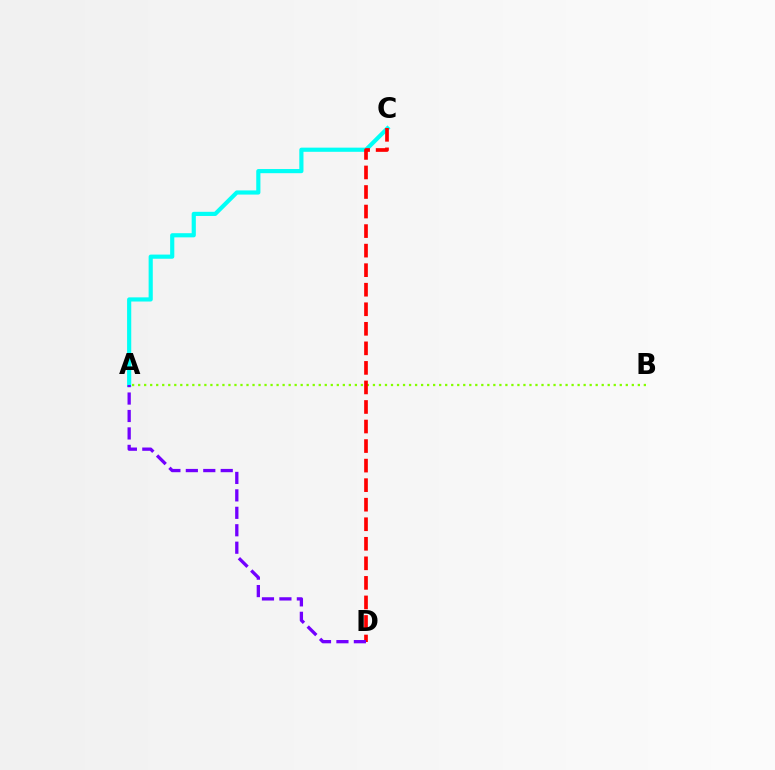{('A', 'B'): [{'color': '#84ff00', 'line_style': 'dotted', 'thickness': 1.64}], ('A', 'C'): [{'color': '#00fff6', 'line_style': 'solid', 'thickness': 2.99}], ('C', 'D'): [{'color': '#ff0000', 'line_style': 'dashed', 'thickness': 2.66}], ('A', 'D'): [{'color': '#7200ff', 'line_style': 'dashed', 'thickness': 2.37}]}